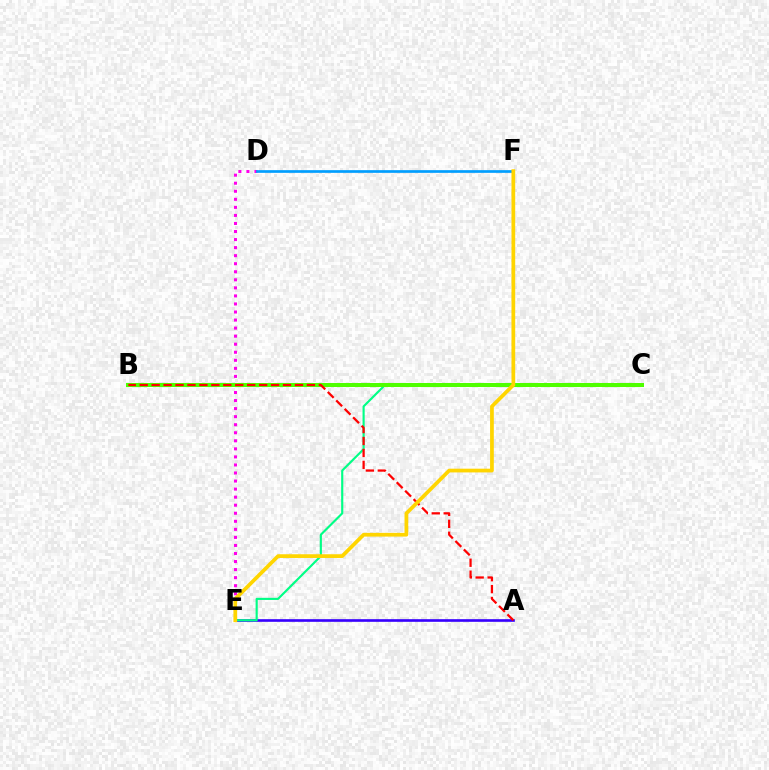{('A', 'E'): [{'color': '#3700ff', 'line_style': 'solid', 'thickness': 1.9}], ('D', 'E'): [{'color': '#ff00ed', 'line_style': 'dotted', 'thickness': 2.19}], ('C', 'E'): [{'color': '#00ff86', 'line_style': 'solid', 'thickness': 1.54}], ('B', 'C'): [{'color': '#4fff00', 'line_style': 'solid', 'thickness': 2.89}], ('A', 'B'): [{'color': '#ff0000', 'line_style': 'dashed', 'thickness': 1.62}], ('D', 'F'): [{'color': '#009eff', 'line_style': 'solid', 'thickness': 1.94}], ('E', 'F'): [{'color': '#ffd500', 'line_style': 'solid', 'thickness': 2.69}]}